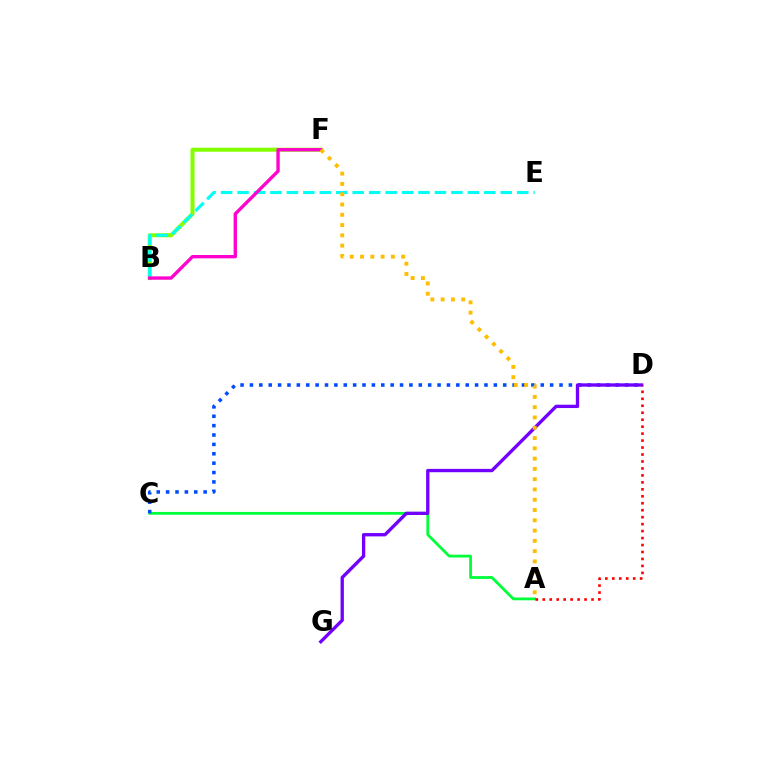{('A', 'C'): [{'color': '#00ff39', 'line_style': 'solid', 'thickness': 2.01}], ('B', 'F'): [{'color': '#84ff00', 'line_style': 'solid', 'thickness': 2.9}, {'color': '#ff00cf', 'line_style': 'solid', 'thickness': 2.4}], ('B', 'E'): [{'color': '#00fff6', 'line_style': 'dashed', 'thickness': 2.23}], ('C', 'D'): [{'color': '#004bff', 'line_style': 'dotted', 'thickness': 2.55}], ('D', 'G'): [{'color': '#7200ff', 'line_style': 'solid', 'thickness': 2.4}], ('A', 'F'): [{'color': '#ffbd00', 'line_style': 'dotted', 'thickness': 2.79}], ('A', 'D'): [{'color': '#ff0000', 'line_style': 'dotted', 'thickness': 1.89}]}